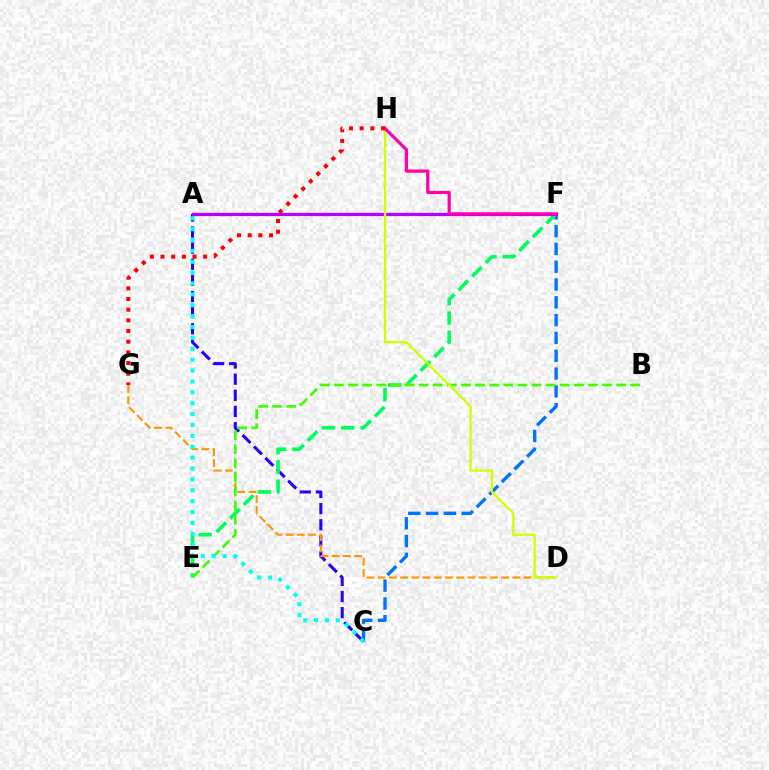{('C', 'F'): [{'color': '#0074ff', 'line_style': 'dashed', 'thickness': 2.42}], ('A', 'C'): [{'color': '#2500ff', 'line_style': 'dashed', 'thickness': 2.19}, {'color': '#00fff6', 'line_style': 'dotted', 'thickness': 2.96}], ('E', 'F'): [{'color': '#00ff5c', 'line_style': 'dashed', 'thickness': 2.62}], ('D', 'G'): [{'color': '#ff9400', 'line_style': 'dashed', 'thickness': 1.53}], ('B', 'E'): [{'color': '#3dff00', 'line_style': 'dashed', 'thickness': 1.92}], ('A', 'F'): [{'color': '#b900ff', 'line_style': 'solid', 'thickness': 2.32}], ('D', 'H'): [{'color': '#d1ff00', 'line_style': 'solid', 'thickness': 1.64}], ('F', 'H'): [{'color': '#ff00ac', 'line_style': 'solid', 'thickness': 2.32}], ('G', 'H'): [{'color': '#ff0000', 'line_style': 'dotted', 'thickness': 2.9}]}